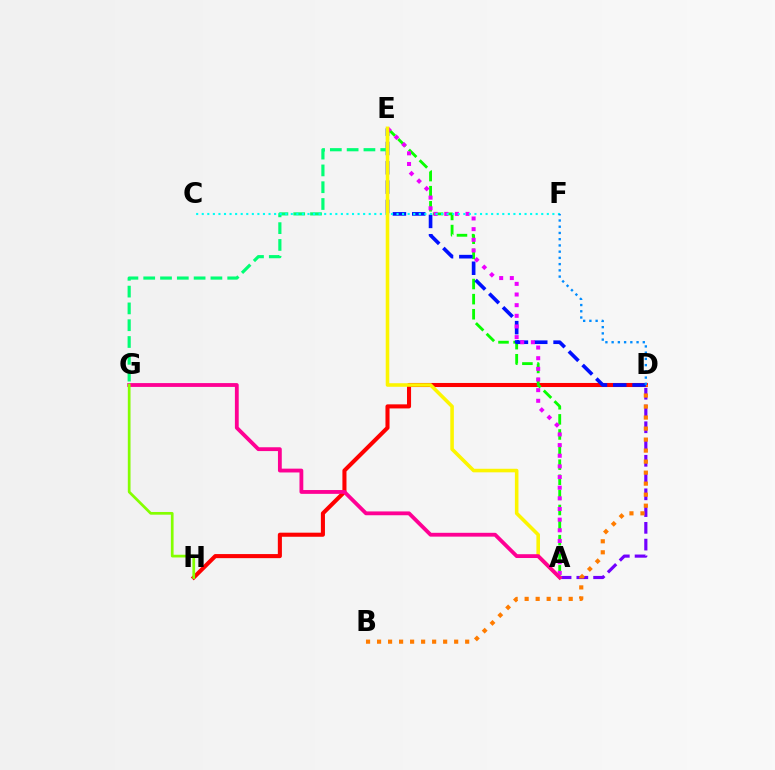{('D', 'H'): [{'color': '#ff0000', 'line_style': 'solid', 'thickness': 2.93}], ('A', 'D'): [{'color': '#7200ff', 'line_style': 'dashed', 'thickness': 2.28}], ('A', 'E'): [{'color': '#08ff00', 'line_style': 'dashed', 'thickness': 2.05}, {'color': '#ee00ff', 'line_style': 'dotted', 'thickness': 2.89}, {'color': '#fcf500', 'line_style': 'solid', 'thickness': 2.57}], ('B', 'D'): [{'color': '#ff7c00', 'line_style': 'dotted', 'thickness': 2.99}], ('D', 'E'): [{'color': '#0010ff', 'line_style': 'dashed', 'thickness': 2.63}], ('E', 'G'): [{'color': '#00ff74', 'line_style': 'dashed', 'thickness': 2.28}], ('C', 'F'): [{'color': '#00fff6', 'line_style': 'dotted', 'thickness': 1.51}], ('A', 'G'): [{'color': '#ff0094', 'line_style': 'solid', 'thickness': 2.75}], ('D', 'F'): [{'color': '#008cff', 'line_style': 'dotted', 'thickness': 1.69}], ('G', 'H'): [{'color': '#84ff00', 'line_style': 'solid', 'thickness': 1.95}]}